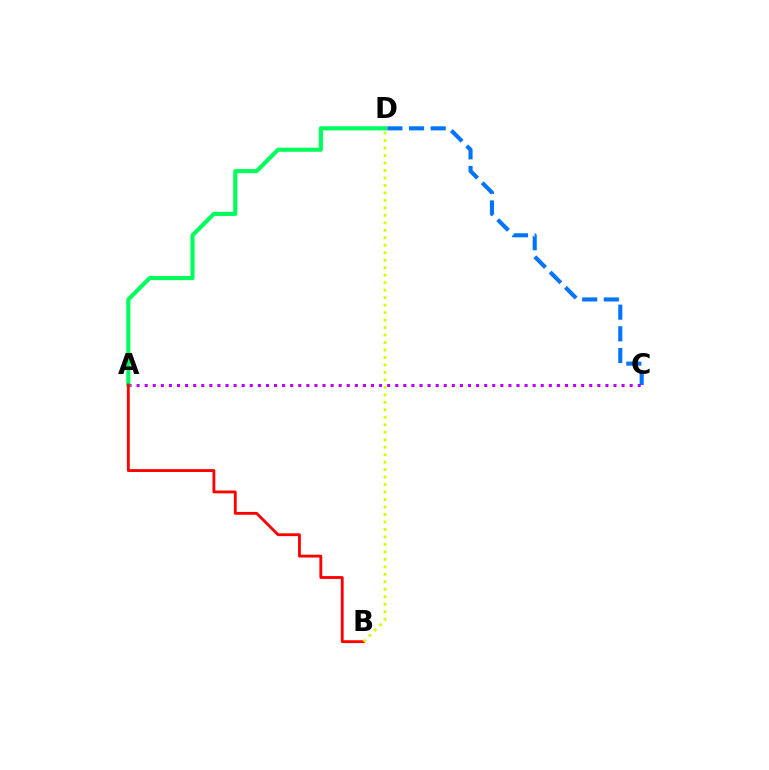{('C', 'D'): [{'color': '#0074ff', 'line_style': 'dashed', 'thickness': 2.94}], ('A', 'C'): [{'color': '#b900ff', 'line_style': 'dotted', 'thickness': 2.2}], ('A', 'D'): [{'color': '#00ff5c', 'line_style': 'solid', 'thickness': 2.96}], ('A', 'B'): [{'color': '#ff0000', 'line_style': 'solid', 'thickness': 2.05}], ('B', 'D'): [{'color': '#d1ff00', 'line_style': 'dotted', 'thickness': 2.03}]}